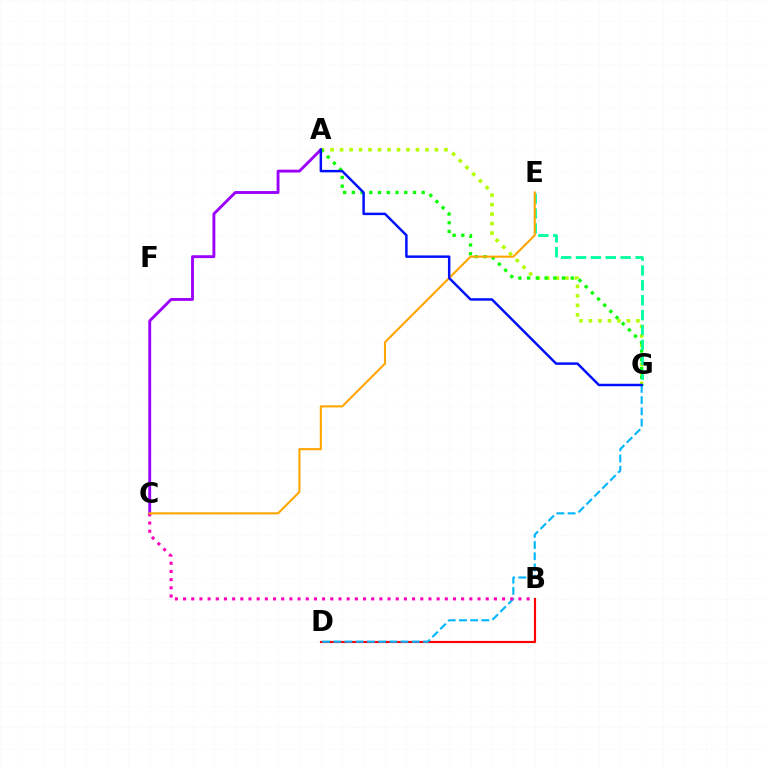{('B', 'D'): [{'color': '#ff0000', 'line_style': 'solid', 'thickness': 1.55}], ('A', 'G'): [{'color': '#b3ff00', 'line_style': 'dotted', 'thickness': 2.58}, {'color': '#08ff00', 'line_style': 'dotted', 'thickness': 2.37}, {'color': '#0010ff', 'line_style': 'solid', 'thickness': 1.78}], ('A', 'C'): [{'color': '#9b00ff', 'line_style': 'solid', 'thickness': 2.07}], ('E', 'G'): [{'color': '#00ff9d', 'line_style': 'dashed', 'thickness': 2.02}], ('D', 'G'): [{'color': '#00b5ff', 'line_style': 'dashed', 'thickness': 1.52}], ('B', 'C'): [{'color': '#ff00bd', 'line_style': 'dotted', 'thickness': 2.22}], ('C', 'E'): [{'color': '#ffa500', 'line_style': 'solid', 'thickness': 1.51}]}